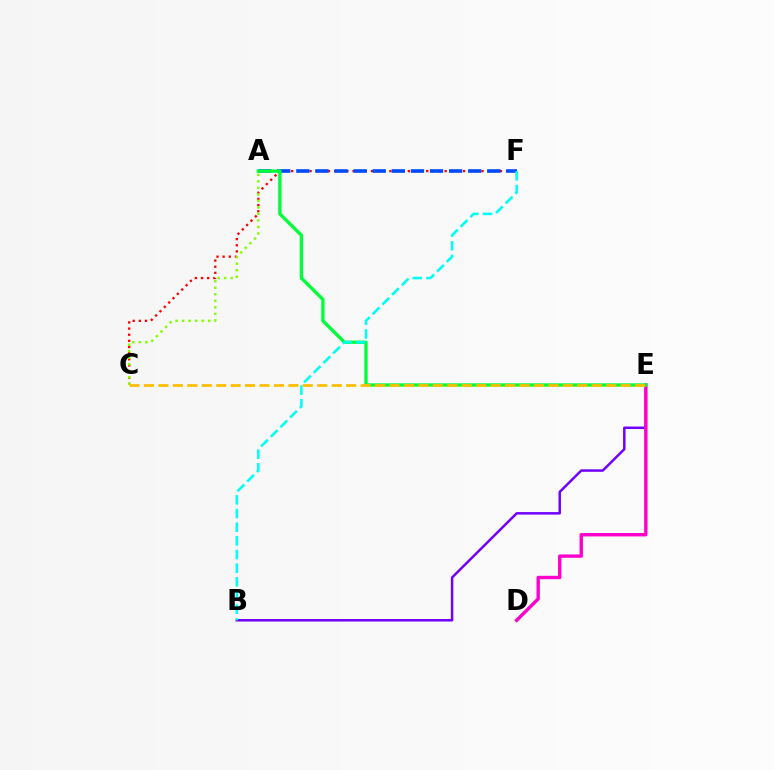{('B', 'E'): [{'color': '#7200ff', 'line_style': 'solid', 'thickness': 1.79}], ('C', 'F'): [{'color': '#ff0000', 'line_style': 'dotted', 'thickness': 1.67}], ('D', 'E'): [{'color': '#ff00cf', 'line_style': 'solid', 'thickness': 2.43}], ('A', 'F'): [{'color': '#004bff', 'line_style': 'dashed', 'thickness': 2.59}], ('A', 'C'): [{'color': '#84ff00', 'line_style': 'dotted', 'thickness': 1.77}], ('A', 'E'): [{'color': '#00ff39', 'line_style': 'solid', 'thickness': 2.41}], ('C', 'E'): [{'color': '#ffbd00', 'line_style': 'dashed', 'thickness': 1.96}], ('B', 'F'): [{'color': '#00fff6', 'line_style': 'dashed', 'thickness': 1.86}]}